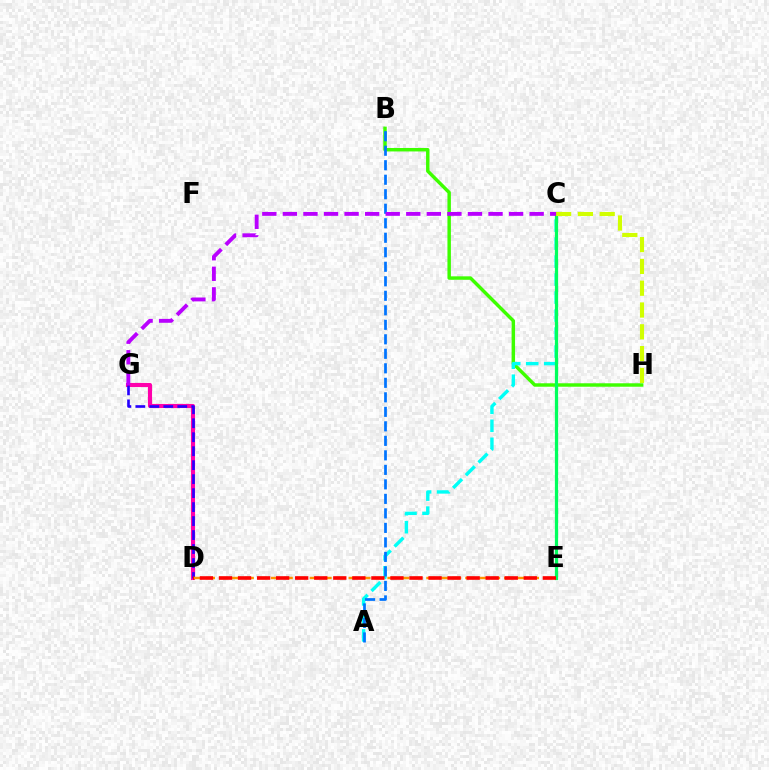{('B', 'H'): [{'color': '#3dff00', 'line_style': 'solid', 'thickness': 2.48}], ('A', 'C'): [{'color': '#00fff6', 'line_style': 'dashed', 'thickness': 2.44}], ('A', 'B'): [{'color': '#0074ff', 'line_style': 'dashed', 'thickness': 1.97}], ('D', 'G'): [{'color': '#ff00ac', 'line_style': 'solid', 'thickness': 2.96}, {'color': '#2500ff', 'line_style': 'dashed', 'thickness': 1.9}], ('C', 'E'): [{'color': '#00ff5c', 'line_style': 'solid', 'thickness': 2.32}], ('C', 'H'): [{'color': '#d1ff00', 'line_style': 'dashed', 'thickness': 2.96}], ('C', 'G'): [{'color': '#b900ff', 'line_style': 'dashed', 'thickness': 2.79}], ('D', 'E'): [{'color': '#ff9400', 'line_style': 'dashed', 'thickness': 1.76}, {'color': '#ff0000', 'line_style': 'dashed', 'thickness': 2.59}]}